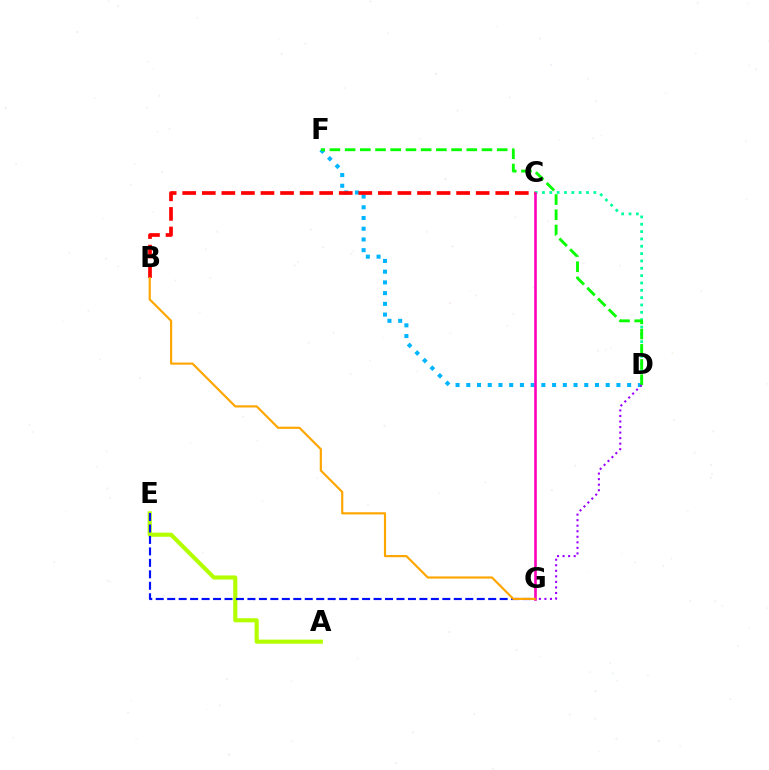{('C', 'D'): [{'color': '#00ff9d', 'line_style': 'dotted', 'thickness': 1.99}], ('D', 'F'): [{'color': '#00b5ff', 'line_style': 'dotted', 'thickness': 2.91}, {'color': '#08ff00', 'line_style': 'dashed', 'thickness': 2.07}], ('A', 'E'): [{'color': '#b3ff00', 'line_style': 'solid', 'thickness': 2.96}], ('D', 'G'): [{'color': '#9b00ff', 'line_style': 'dotted', 'thickness': 1.51}], ('C', 'G'): [{'color': '#ff00bd', 'line_style': 'solid', 'thickness': 1.88}], ('E', 'G'): [{'color': '#0010ff', 'line_style': 'dashed', 'thickness': 1.56}], ('B', 'C'): [{'color': '#ff0000', 'line_style': 'dashed', 'thickness': 2.66}], ('B', 'G'): [{'color': '#ffa500', 'line_style': 'solid', 'thickness': 1.56}]}